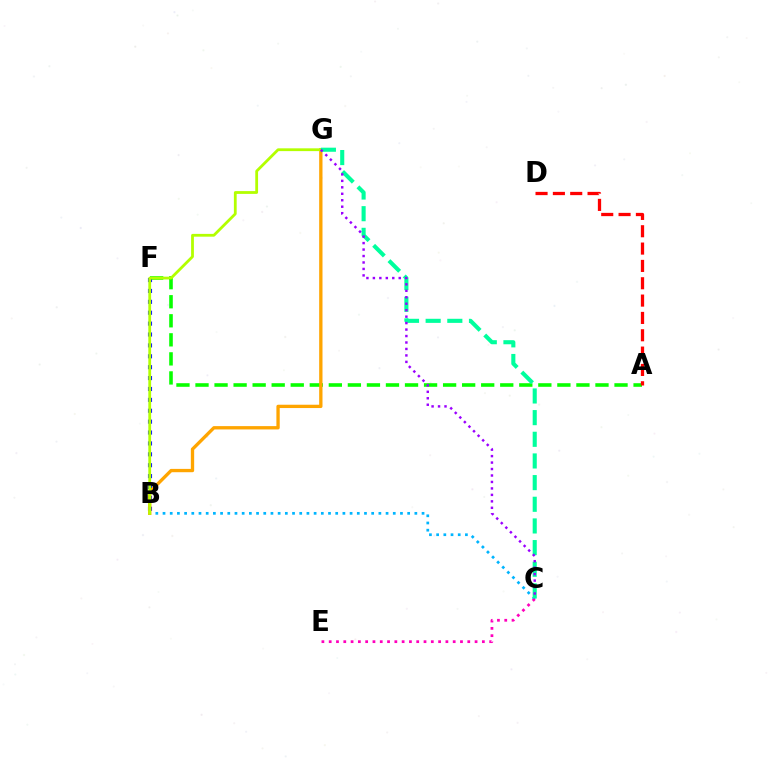{('B', 'C'): [{'color': '#00b5ff', 'line_style': 'dotted', 'thickness': 1.95}], ('A', 'F'): [{'color': '#08ff00', 'line_style': 'dashed', 'thickness': 2.59}], ('B', 'F'): [{'color': '#0010ff', 'line_style': 'dotted', 'thickness': 2.96}], ('B', 'G'): [{'color': '#ffa500', 'line_style': 'solid', 'thickness': 2.39}, {'color': '#b3ff00', 'line_style': 'solid', 'thickness': 2.01}], ('A', 'D'): [{'color': '#ff0000', 'line_style': 'dashed', 'thickness': 2.36}], ('C', 'E'): [{'color': '#ff00bd', 'line_style': 'dotted', 'thickness': 1.98}], ('C', 'G'): [{'color': '#00ff9d', 'line_style': 'dashed', 'thickness': 2.94}, {'color': '#9b00ff', 'line_style': 'dotted', 'thickness': 1.76}]}